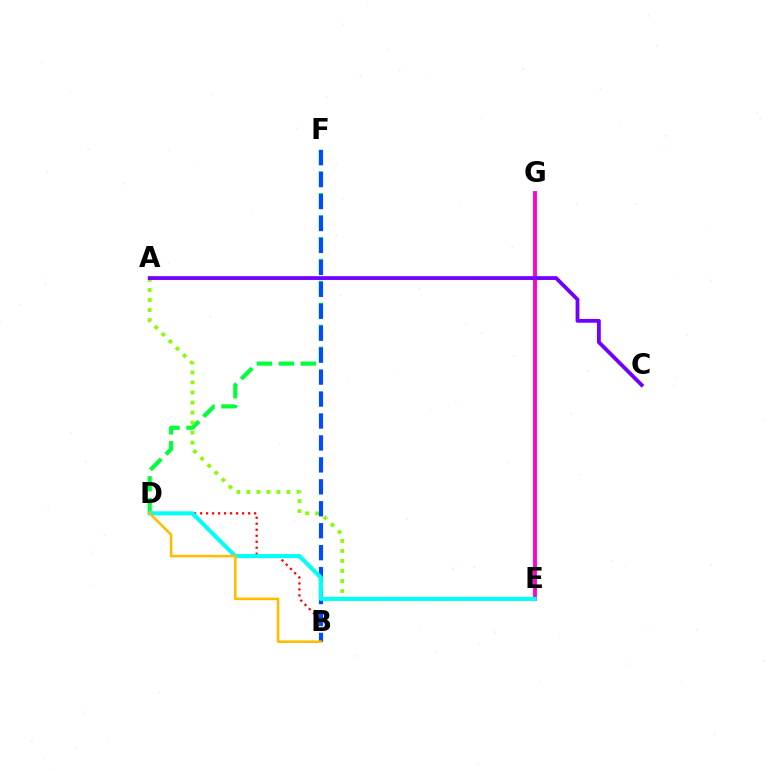{('D', 'F'): [{'color': '#00ff39', 'line_style': 'dashed', 'thickness': 2.98}], ('B', 'D'): [{'color': '#ff0000', 'line_style': 'dotted', 'thickness': 1.63}, {'color': '#ffbd00', 'line_style': 'solid', 'thickness': 1.86}], ('E', 'G'): [{'color': '#ff00cf', 'line_style': 'solid', 'thickness': 2.77}], ('A', 'E'): [{'color': '#84ff00', 'line_style': 'dotted', 'thickness': 2.72}], ('B', 'F'): [{'color': '#004bff', 'line_style': 'dashed', 'thickness': 2.98}], ('D', 'E'): [{'color': '#00fff6', 'line_style': 'solid', 'thickness': 2.94}], ('A', 'C'): [{'color': '#7200ff', 'line_style': 'solid', 'thickness': 2.74}]}